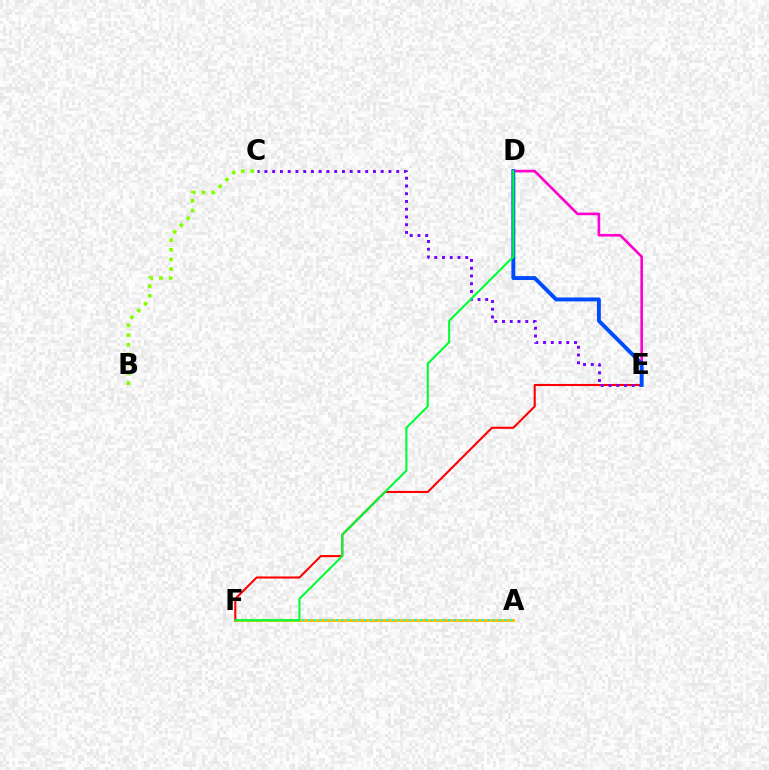{('B', 'C'): [{'color': '#84ff00', 'line_style': 'dotted', 'thickness': 2.62}], ('D', 'E'): [{'color': '#ff00cf', 'line_style': 'solid', 'thickness': 1.89}, {'color': '#004bff', 'line_style': 'solid', 'thickness': 2.82}], ('A', 'F'): [{'color': '#ffbd00', 'line_style': 'solid', 'thickness': 2.07}, {'color': '#00fff6', 'line_style': 'dotted', 'thickness': 1.52}], ('E', 'F'): [{'color': '#ff0000', 'line_style': 'solid', 'thickness': 1.51}], ('C', 'E'): [{'color': '#7200ff', 'line_style': 'dotted', 'thickness': 2.11}], ('D', 'F'): [{'color': '#00ff39', 'line_style': 'solid', 'thickness': 1.52}]}